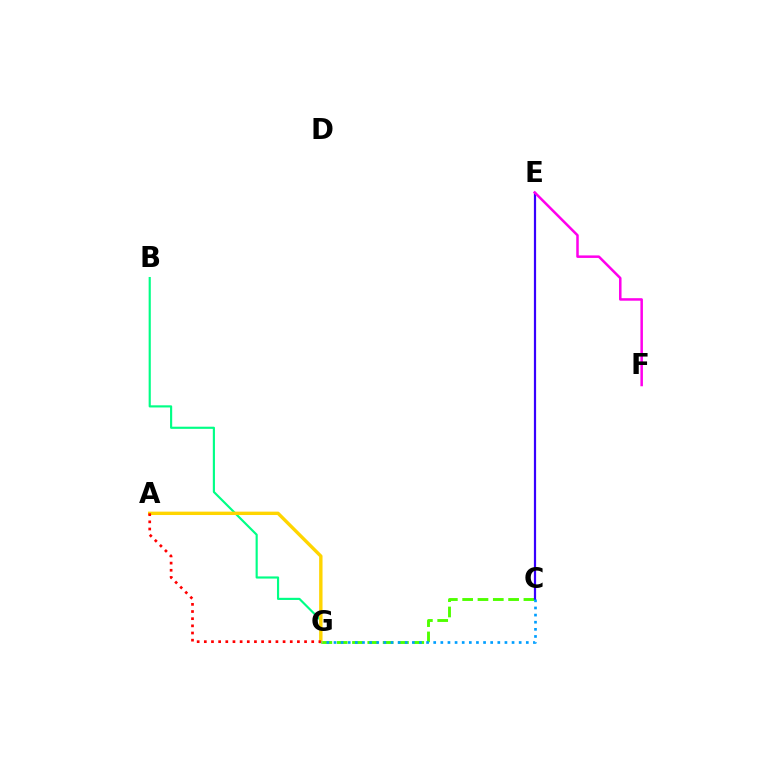{('C', 'G'): [{'color': '#4fff00', 'line_style': 'dashed', 'thickness': 2.08}, {'color': '#009eff', 'line_style': 'dotted', 'thickness': 1.94}], ('C', 'E'): [{'color': '#3700ff', 'line_style': 'solid', 'thickness': 1.59}], ('B', 'G'): [{'color': '#00ff86', 'line_style': 'solid', 'thickness': 1.55}], ('A', 'G'): [{'color': '#ffd500', 'line_style': 'solid', 'thickness': 2.44}, {'color': '#ff0000', 'line_style': 'dotted', 'thickness': 1.95}], ('E', 'F'): [{'color': '#ff00ed', 'line_style': 'solid', 'thickness': 1.81}]}